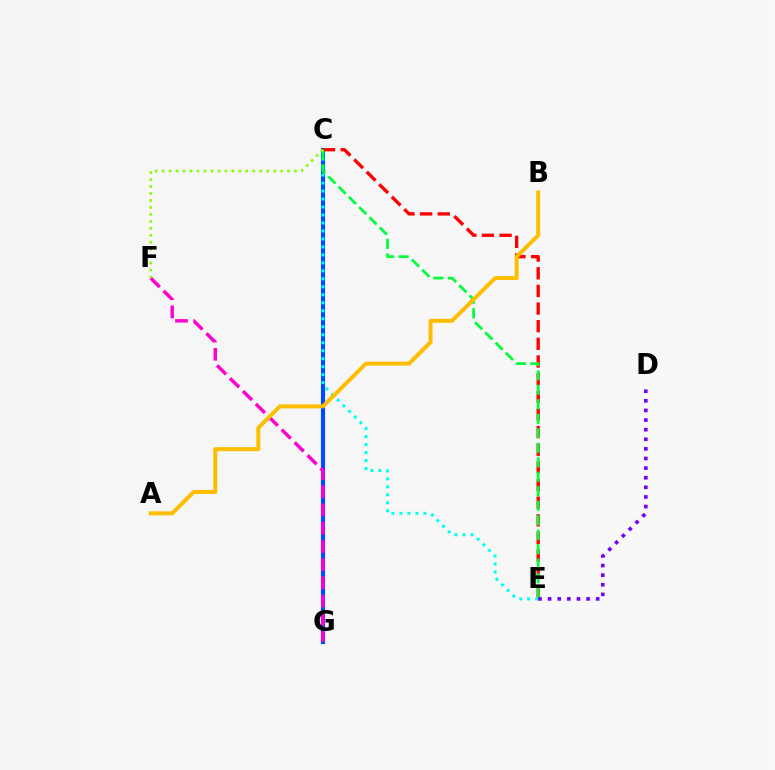{('C', 'G'): [{'color': '#004bff', 'line_style': 'solid', 'thickness': 2.96}], ('C', 'E'): [{'color': '#00fff6', 'line_style': 'dotted', 'thickness': 2.17}, {'color': '#ff0000', 'line_style': 'dashed', 'thickness': 2.4}, {'color': '#00ff39', 'line_style': 'dashed', 'thickness': 1.97}], ('F', 'G'): [{'color': '#ff00cf', 'line_style': 'dashed', 'thickness': 2.48}], ('A', 'B'): [{'color': '#ffbd00', 'line_style': 'solid', 'thickness': 2.86}], ('C', 'F'): [{'color': '#84ff00', 'line_style': 'dotted', 'thickness': 1.89}], ('D', 'E'): [{'color': '#7200ff', 'line_style': 'dotted', 'thickness': 2.61}]}